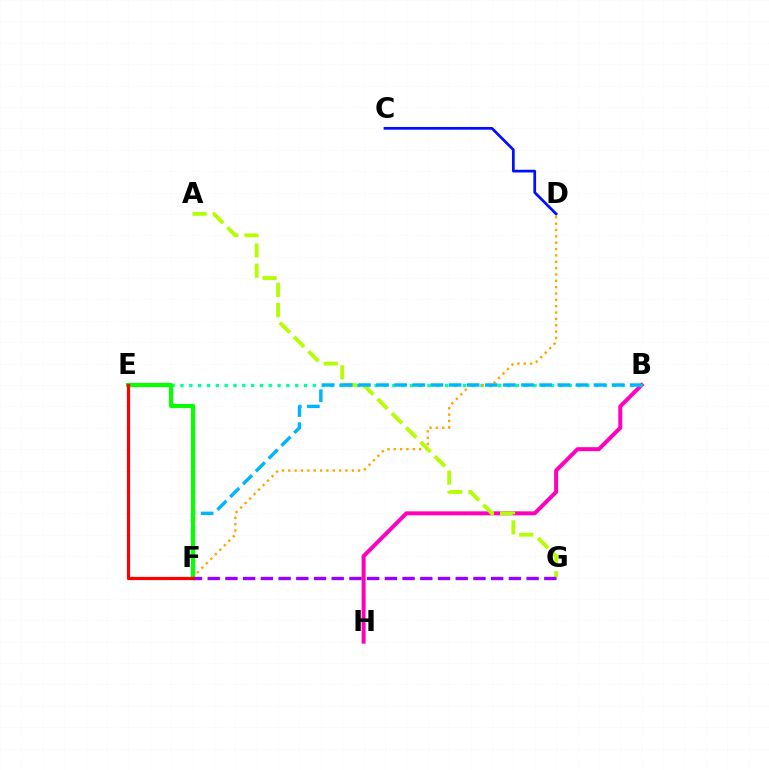{('B', 'H'): [{'color': '#ff00bd', 'line_style': 'solid', 'thickness': 2.86}], ('B', 'E'): [{'color': '#00ff9d', 'line_style': 'dotted', 'thickness': 2.4}], ('C', 'D'): [{'color': '#0010ff', 'line_style': 'solid', 'thickness': 1.96}], ('D', 'F'): [{'color': '#ffa500', 'line_style': 'dotted', 'thickness': 1.73}], ('A', 'G'): [{'color': '#b3ff00', 'line_style': 'dashed', 'thickness': 2.75}], ('B', 'F'): [{'color': '#00b5ff', 'line_style': 'dashed', 'thickness': 2.46}], ('E', 'F'): [{'color': '#08ff00', 'line_style': 'solid', 'thickness': 2.99}, {'color': '#ff0000', 'line_style': 'solid', 'thickness': 2.3}], ('F', 'G'): [{'color': '#9b00ff', 'line_style': 'dashed', 'thickness': 2.41}]}